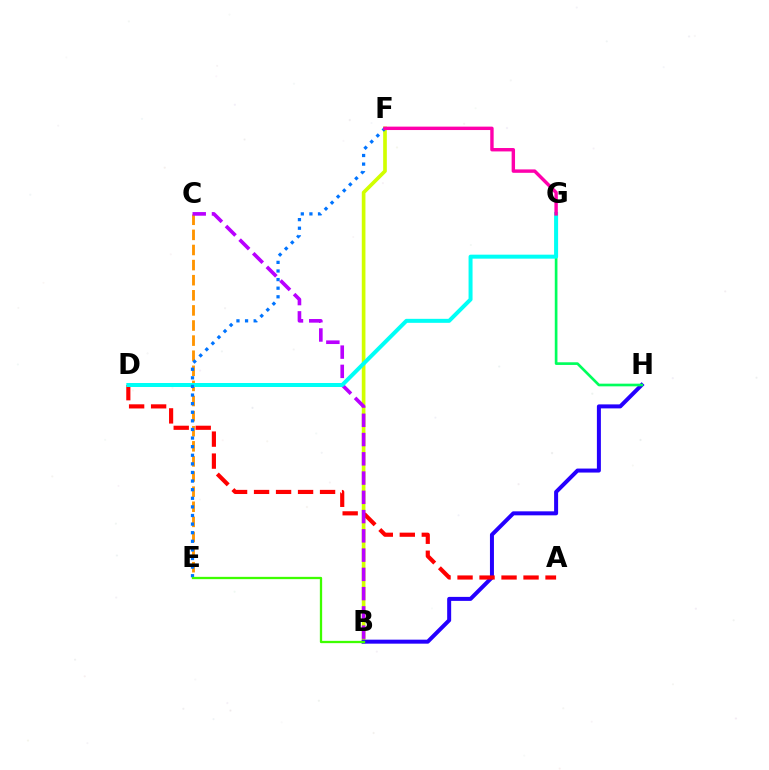{('B', 'F'): [{'color': '#d1ff00', 'line_style': 'solid', 'thickness': 2.64}], ('C', 'E'): [{'color': '#ff9400', 'line_style': 'dashed', 'thickness': 2.05}], ('B', 'H'): [{'color': '#2500ff', 'line_style': 'solid', 'thickness': 2.88}], ('A', 'D'): [{'color': '#ff0000', 'line_style': 'dashed', 'thickness': 2.99}], ('G', 'H'): [{'color': '#00ff5c', 'line_style': 'solid', 'thickness': 1.92}], ('B', 'C'): [{'color': '#b900ff', 'line_style': 'dashed', 'thickness': 2.62}], ('D', 'G'): [{'color': '#00fff6', 'line_style': 'solid', 'thickness': 2.88}], ('E', 'F'): [{'color': '#0074ff', 'line_style': 'dotted', 'thickness': 2.34}], ('B', 'E'): [{'color': '#3dff00', 'line_style': 'solid', 'thickness': 1.65}], ('F', 'G'): [{'color': '#ff00ac', 'line_style': 'solid', 'thickness': 2.45}]}